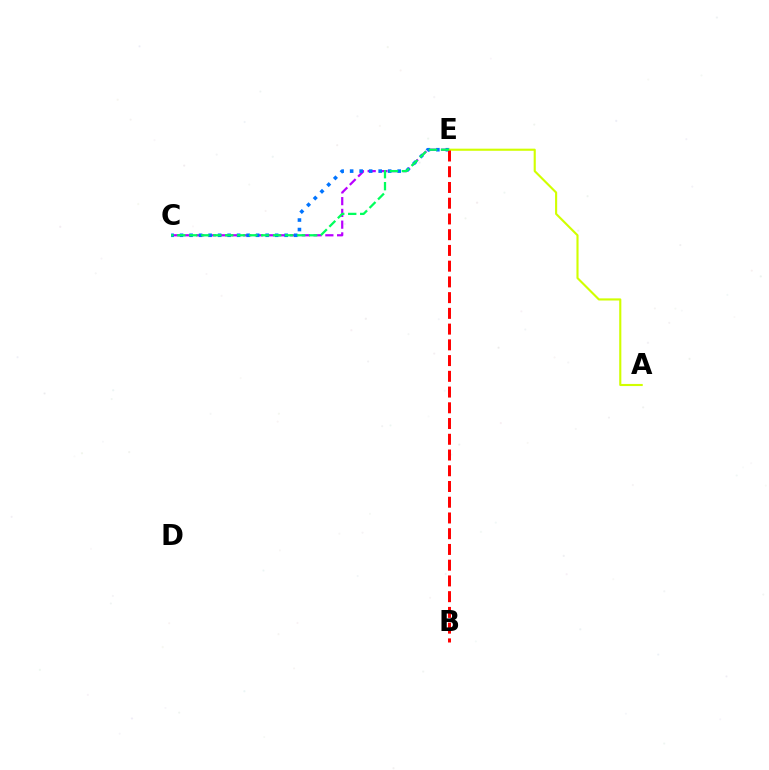{('C', 'E'): [{'color': '#b900ff', 'line_style': 'dashed', 'thickness': 1.6}, {'color': '#0074ff', 'line_style': 'dotted', 'thickness': 2.58}, {'color': '#00ff5c', 'line_style': 'dashed', 'thickness': 1.63}], ('A', 'E'): [{'color': '#d1ff00', 'line_style': 'solid', 'thickness': 1.53}], ('B', 'E'): [{'color': '#ff0000', 'line_style': 'dashed', 'thickness': 2.14}]}